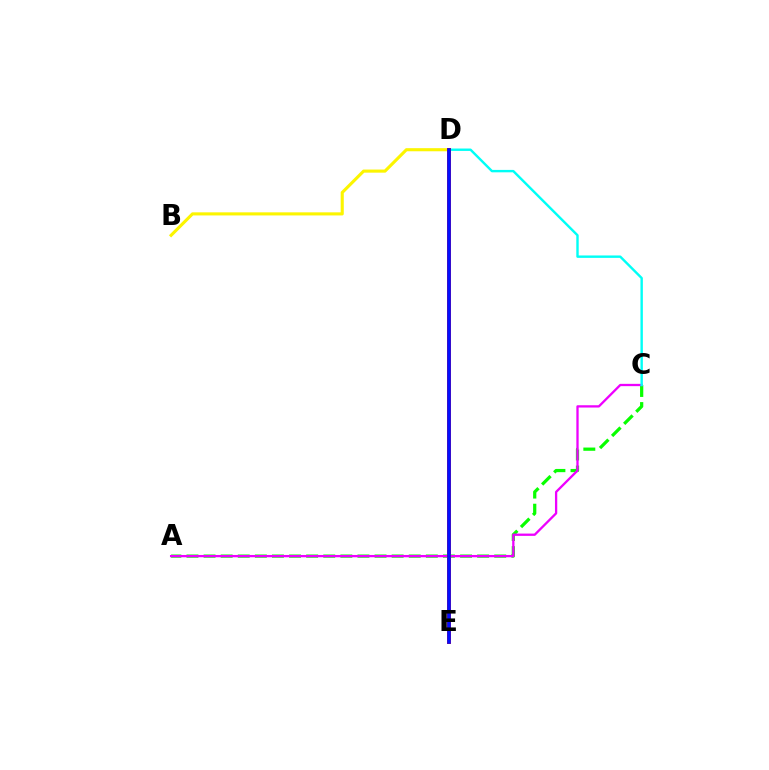{('A', 'C'): [{'color': '#08ff00', 'line_style': 'dashed', 'thickness': 2.32}, {'color': '#ee00ff', 'line_style': 'solid', 'thickness': 1.65}], ('C', 'D'): [{'color': '#00fff6', 'line_style': 'solid', 'thickness': 1.73}], ('B', 'D'): [{'color': '#fcf500', 'line_style': 'solid', 'thickness': 2.23}], ('D', 'E'): [{'color': '#ff0000', 'line_style': 'solid', 'thickness': 2.82}, {'color': '#0010ff', 'line_style': 'solid', 'thickness': 2.58}]}